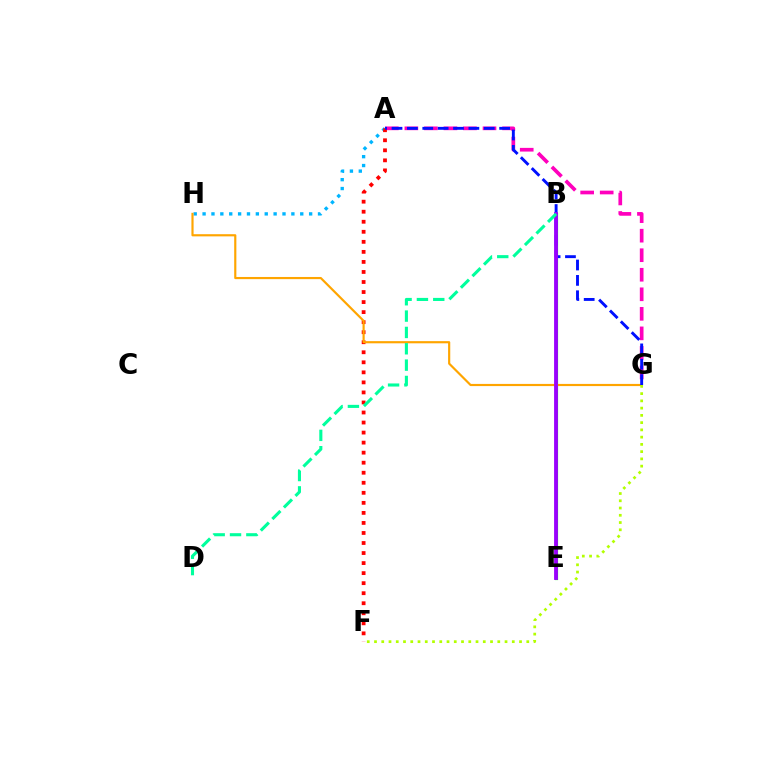{('B', 'E'): [{'color': '#08ff00', 'line_style': 'solid', 'thickness': 2.28}, {'color': '#9b00ff', 'line_style': 'solid', 'thickness': 2.75}], ('A', 'G'): [{'color': '#ff00bd', 'line_style': 'dashed', 'thickness': 2.65}, {'color': '#0010ff', 'line_style': 'dashed', 'thickness': 2.09}], ('A', 'H'): [{'color': '#00b5ff', 'line_style': 'dotted', 'thickness': 2.41}], ('A', 'F'): [{'color': '#ff0000', 'line_style': 'dotted', 'thickness': 2.73}], ('G', 'H'): [{'color': '#ffa500', 'line_style': 'solid', 'thickness': 1.56}], ('F', 'G'): [{'color': '#b3ff00', 'line_style': 'dotted', 'thickness': 1.97}], ('B', 'D'): [{'color': '#00ff9d', 'line_style': 'dashed', 'thickness': 2.22}]}